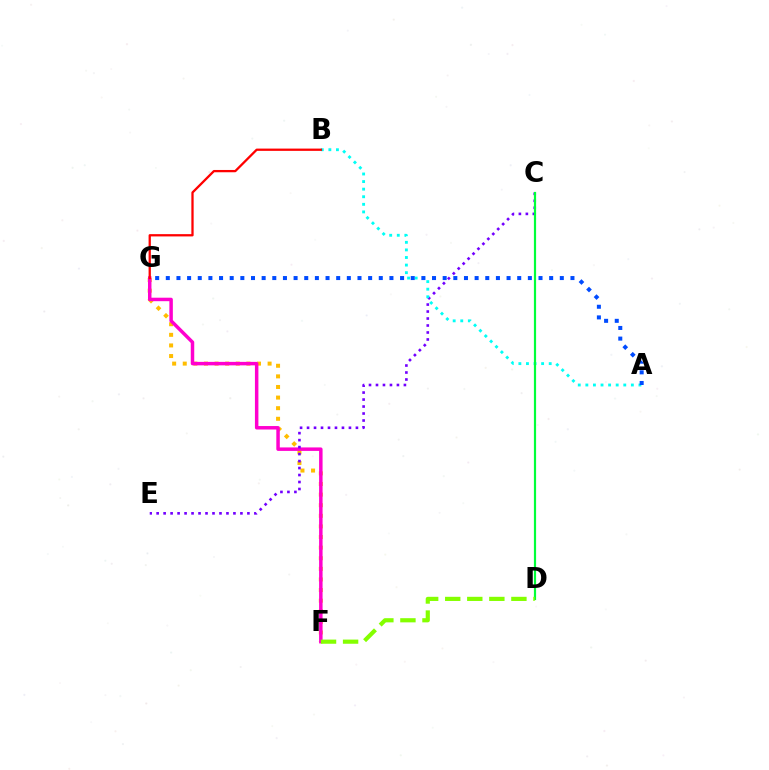{('F', 'G'): [{'color': '#ffbd00', 'line_style': 'dotted', 'thickness': 2.88}, {'color': '#ff00cf', 'line_style': 'solid', 'thickness': 2.5}], ('C', 'E'): [{'color': '#7200ff', 'line_style': 'dotted', 'thickness': 1.9}], ('A', 'B'): [{'color': '#00fff6', 'line_style': 'dotted', 'thickness': 2.06}], ('B', 'G'): [{'color': '#ff0000', 'line_style': 'solid', 'thickness': 1.64}], ('C', 'D'): [{'color': '#00ff39', 'line_style': 'solid', 'thickness': 1.58}], ('A', 'G'): [{'color': '#004bff', 'line_style': 'dotted', 'thickness': 2.89}], ('D', 'F'): [{'color': '#84ff00', 'line_style': 'dashed', 'thickness': 3.0}]}